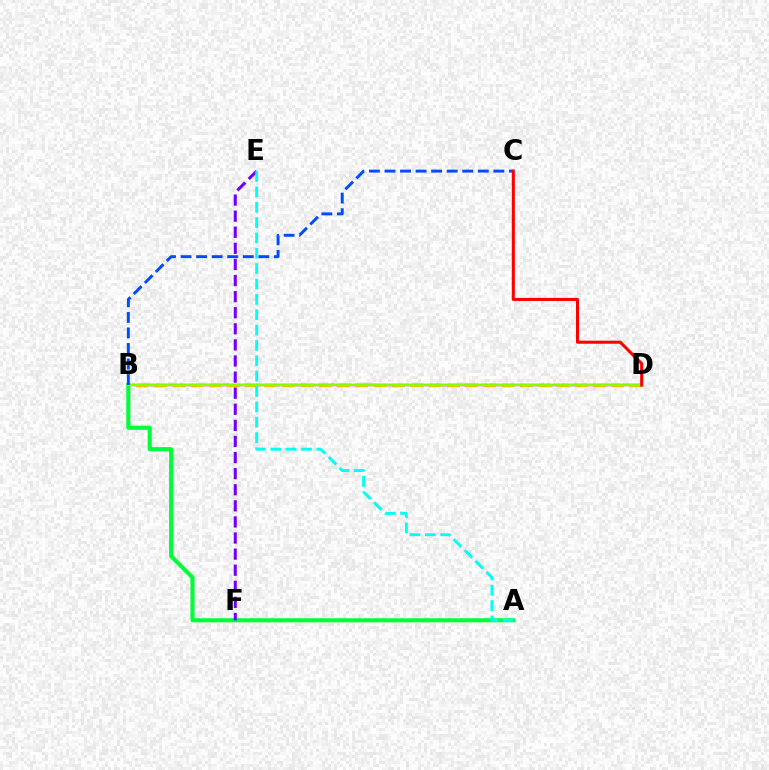{('B', 'D'): [{'color': '#ff00cf', 'line_style': 'solid', 'thickness': 1.71}, {'color': '#ffbd00', 'line_style': 'dashed', 'thickness': 2.48}, {'color': '#84ff00', 'line_style': 'solid', 'thickness': 1.59}], ('A', 'B'): [{'color': '#00ff39', 'line_style': 'solid', 'thickness': 2.95}], ('E', 'F'): [{'color': '#7200ff', 'line_style': 'dashed', 'thickness': 2.19}], ('B', 'C'): [{'color': '#004bff', 'line_style': 'dashed', 'thickness': 2.11}], ('C', 'D'): [{'color': '#ff0000', 'line_style': 'solid', 'thickness': 2.19}], ('A', 'E'): [{'color': '#00fff6', 'line_style': 'dashed', 'thickness': 2.09}]}